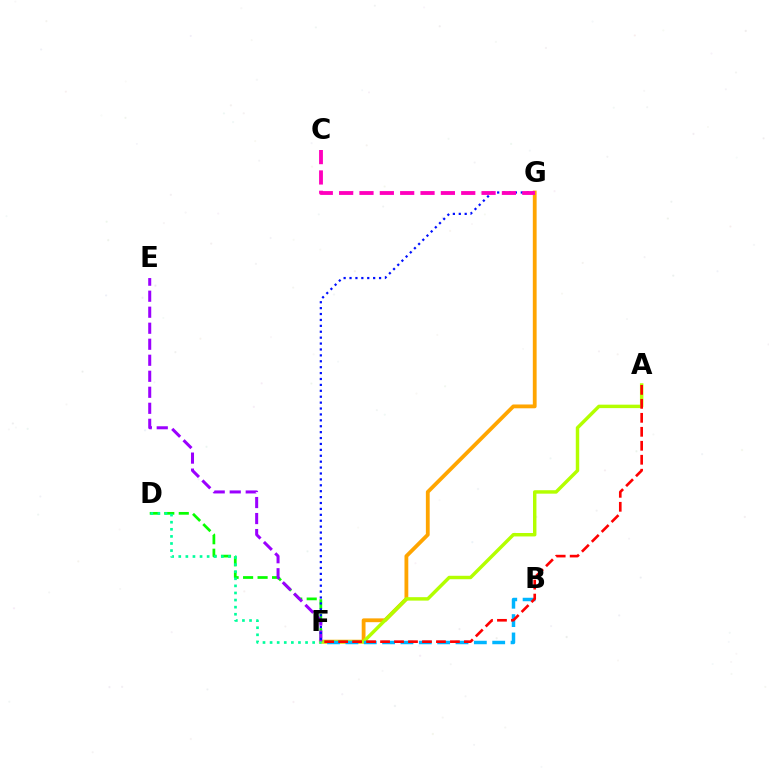{('F', 'G'): [{'color': '#ffa500', 'line_style': 'solid', 'thickness': 2.74}, {'color': '#0010ff', 'line_style': 'dotted', 'thickness': 1.6}], ('A', 'F'): [{'color': '#b3ff00', 'line_style': 'solid', 'thickness': 2.48}, {'color': '#ff0000', 'line_style': 'dashed', 'thickness': 1.9}], ('B', 'F'): [{'color': '#00b5ff', 'line_style': 'dashed', 'thickness': 2.49}], ('D', 'F'): [{'color': '#08ff00', 'line_style': 'dashed', 'thickness': 1.97}, {'color': '#00ff9d', 'line_style': 'dotted', 'thickness': 1.93}], ('E', 'F'): [{'color': '#9b00ff', 'line_style': 'dashed', 'thickness': 2.18}], ('C', 'G'): [{'color': '#ff00bd', 'line_style': 'dashed', 'thickness': 2.76}]}